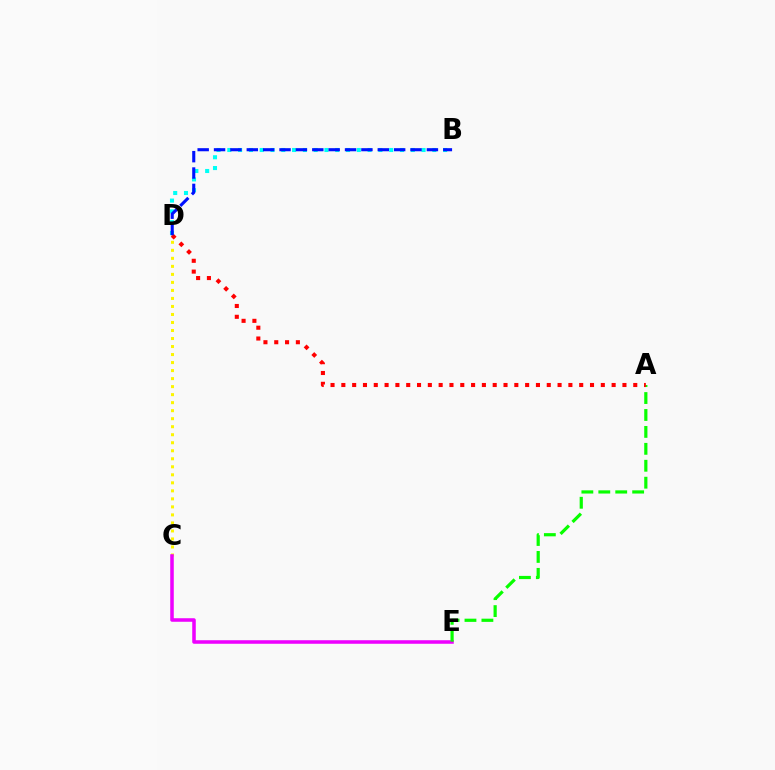{('C', 'D'): [{'color': '#fcf500', 'line_style': 'dotted', 'thickness': 2.18}], ('C', 'E'): [{'color': '#ee00ff', 'line_style': 'solid', 'thickness': 2.55}], ('B', 'D'): [{'color': '#00fff6', 'line_style': 'dotted', 'thickness': 2.93}, {'color': '#0010ff', 'line_style': 'dashed', 'thickness': 2.22}], ('A', 'E'): [{'color': '#08ff00', 'line_style': 'dashed', 'thickness': 2.3}], ('A', 'D'): [{'color': '#ff0000', 'line_style': 'dotted', 'thickness': 2.94}]}